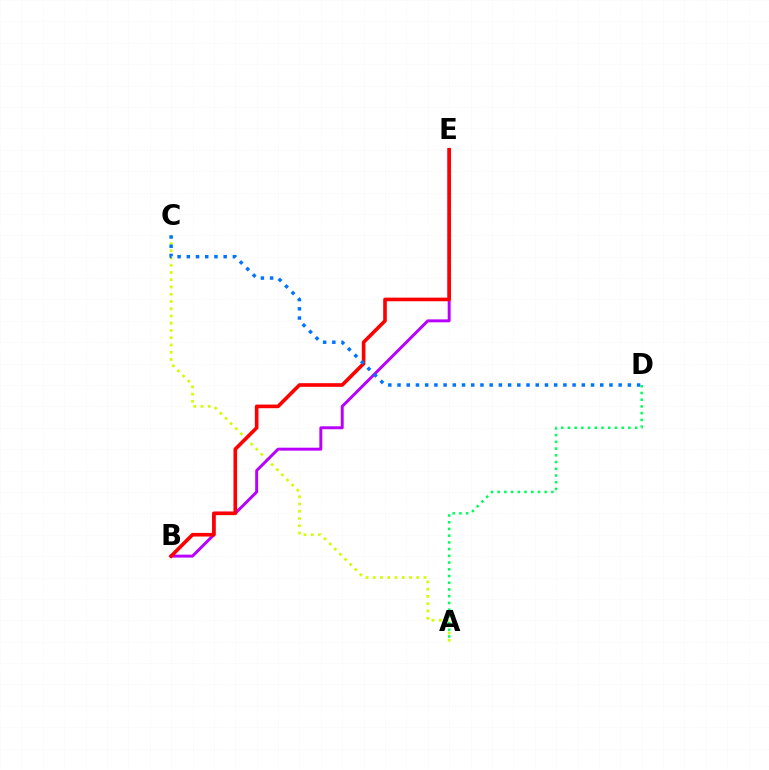{('A', 'C'): [{'color': '#d1ff00', 'line_style': 'dotted', 'thickness': 1.97}], ('B', 'E'): [{'color': '#b900ff', 'line_style': 'solid', 'thickness': 2.12}, {'color': '#ff0000', 'line_style': 'solid', 'thickness': 2.61}], ('C', 'D'): [{'color': '#0074ff', 'line_style': 'dotted', 'thickness': 2.5}], ('A', 'D'): [{'color': '#00ff5c', 'line_style': 'dotted', 'thickness': 1.83}]}